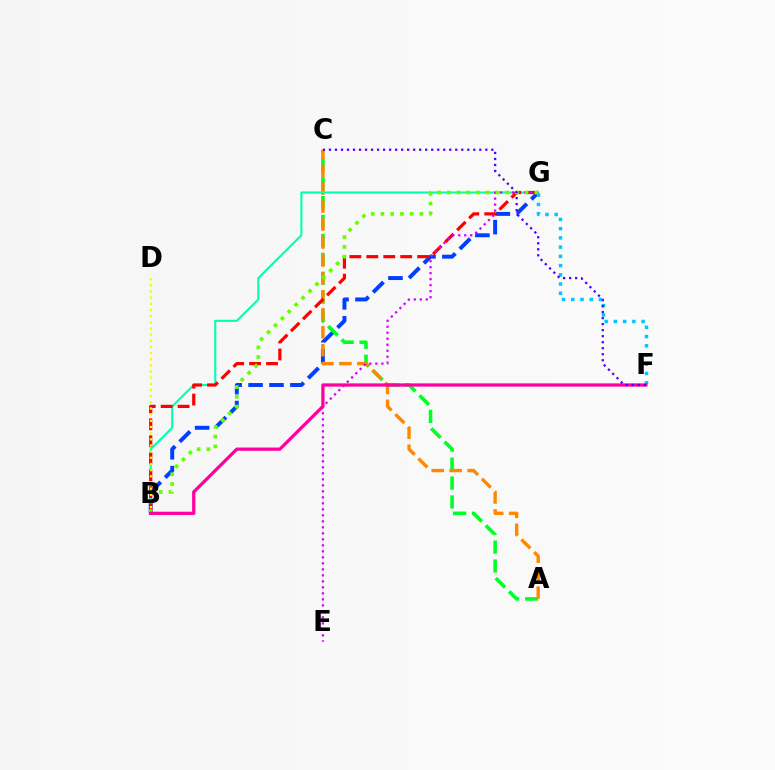{('B', 'G'): [{'color': '#003fff', 'line_style': 'dashed', 'thickness': 2.84}, {'color': '#00ffaf', 'line_style': 'solid', 'thickness': 1.5}, {'color': '#ff0000', 'line_style': 'dashed', 'thickness': 2.3}, {'color': '#66ff00', 'line_style': 'dotted', 'thickness': 2.65}], ('F', 'G'): [{'color': '#00c7ff', 'line_style': 'dotted', 'thickness': 2.51}], ('A', 'C'): [{'color': '#00ff27', 'line_style': 'dashed', 'thickness': 2.57}, {'color': '#ff8800', 'line_style': 'dashed', 'thickness': 2.44}], ('E', 'G'): [{'color': '#d600ff', 'line_style': 'dotted', 'thickness': 1.63}], ('B', 'D'): [{'color': '#eeff00', 'line_style': 'dotted', 'thickness': 1.67}], ('B', 'F'): [{'color': '#ff00a0', 'line_style': 'solid', 'thickness': 2.34}], ('C', 'F'): [{'color': '#4f00ff', 'line_style': 'dotted', 'thickness': 1.63}]}